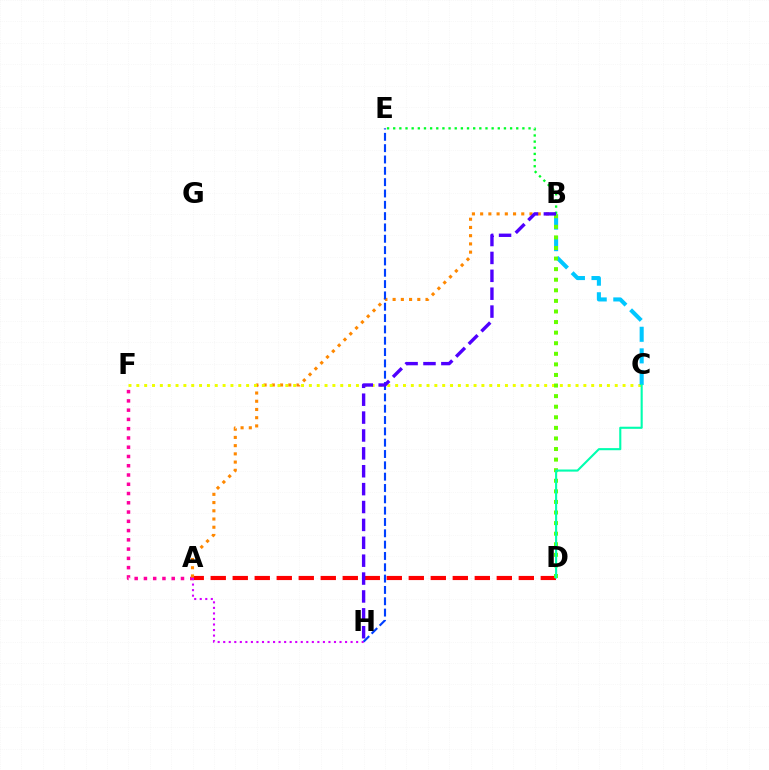{('A', 'D'): [{'color': '#ff0000', 'line_style': 'dashed', 'thickness': 2.99}], ('A', 'F'): [{'color': '#ff00a0', 'line_style': 'dotted', 'thickness': 2.52}], ('A', 'B'): [{'color': '#ff8800', 'line_style': 'dotted', 'thickness': 2.23}], ('A', 'H'): [{'color': '#d600ff', 'line_style': 'dotted', 'thickness': 1.5}], ('C', 'F'): [{'color': '#eeff00', 'line_style': 'dotted', 'thickness': 2.13}], ('B', 'C'): [{'color': '#00c7ff', 'line_style': 'dashed', 'thickness': 2.93}], ('B', 'D'): [{'color': '#66ff00', 'line_style': 'dotted', 'thickness': 2.87}], ('E', 'H'): [{'color': '#003fff', 'line_style': 'dashed', 'thickness': 1.54}], ('C', 'D'): [{'color': '#00ffaf', 'line_style': 'solid', 'thickness': 1.52}], ('B', 'E'): [{'color': '#00ff27', 'line_style': 'dotted', 'thickness': 1.67}], ('B', 'H'): [{'color': '#4f00ff', 'line_style': 'dashed', 'thickness': 2.43}]}